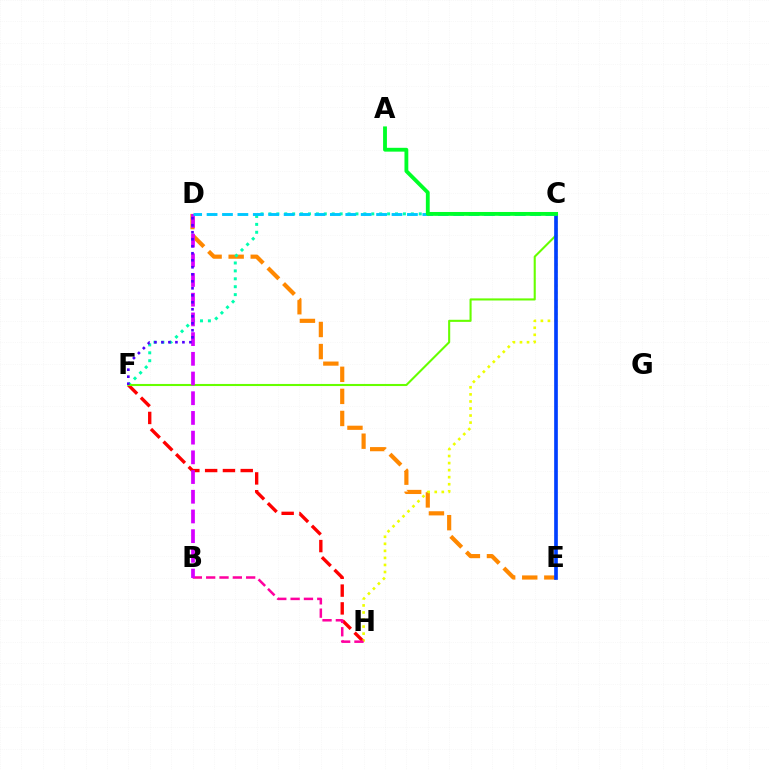{('F', 'H'): [{'color': '#ff0000', 'line_style': 'dashed', 'thickness': 2.42}], ('D', 'E'): [{'color': '#ff8800', 'line_style': 'dashed', 'thickness': 3.0}], ('C', 'H'): [{'color': '#eeff00', 'line_style': 'dotted', 'thickness': 1.92}], ('C', 'F'): [{'color': '#00ffaf', 'line_style': 'dotted', 'thickness': 2.15}, {'color': '#66ff00', 'line_style': 'solid', 'thickness': 1.51}], ('B', 'H'): [{'color': '#ff00a0', 'line_style': 'dashed', 'thickness': 1.81}], ('B', 'D'): [{'color': '#d600ff', 'line_style': 'dashed', 'thickness': 2.68}], ('D', 'F'): [{'color': '#4f00ff', 'line_style': 'dotted', 'thickness': 1.9}], ('C', 'E'): [{'color': '#003fff', 'line_style': 'solid', 'thickness': 2.64}], ('C', 'D'): [{'color': '#00c7ff', 'line_style': 'dashed', 'thickness': 2.09}], ('A', 'C'): [{'color': '#00ff27', 'line_style': 'solid', 'thickness': 2.76}]}